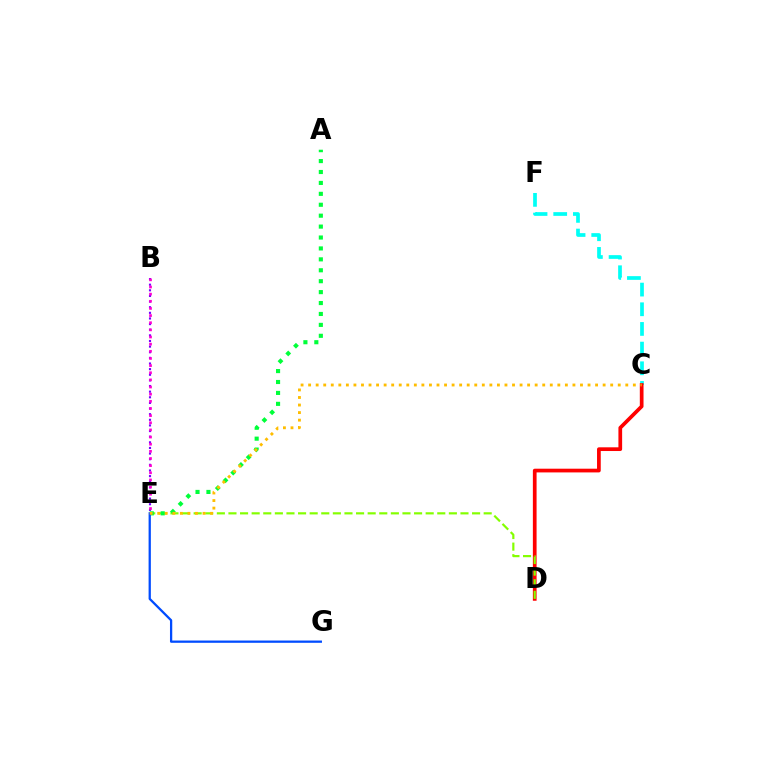{('B', 'E'): [{'color': '#7200ff', 'line_style': 'dotted', 'thickness': 1.53}, {'color': '#ff00cf', 'line_style': 'dotted', 'thickness': 1.94}], ('C', 'F'): [{'color': '#00fff6', 'line_style': 'dashed', 'thickness': 2.67}], ('C', 'D'): [{'color': '#ff0000', 'line_style': 'solid', 'thickness': 2.67}], ('D', 'E'): [{'color': '#84ff00', 'line_style': 'dashed', 'thickness': 1.58}], ('A', 'E'): [{'color': '#00ff39', 'line_style': 'dotted', 'thickness': 2.97}], ('E', 'G'): [{'color': '#004bff', 'line_style': 'solid', 'thickness': 1.63}], ('C', 'E'): [{'color': '#ffbd00', 'line_style': 'dotted', 'thickness': 2.05}]}